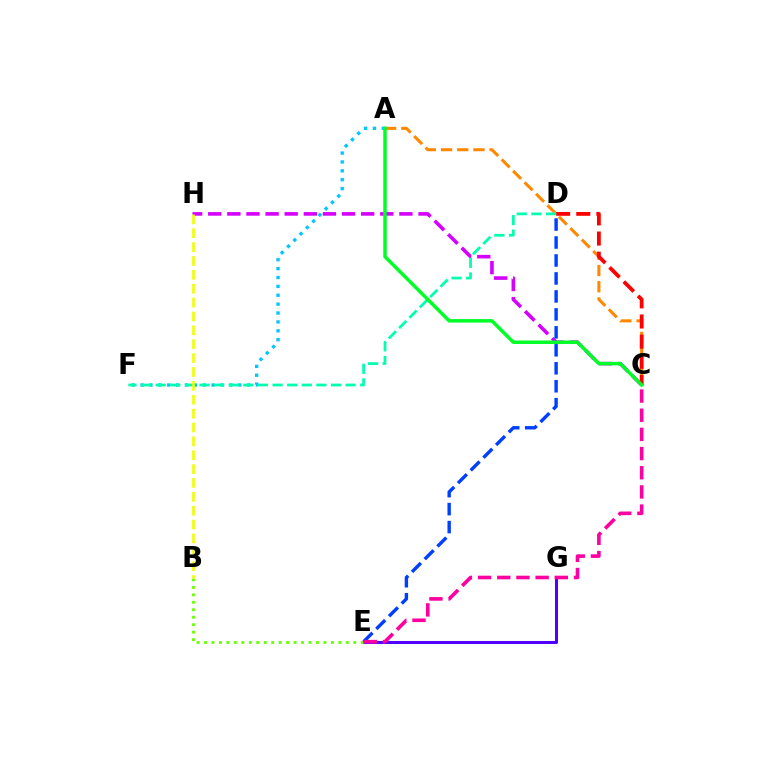{('A', 'F'): [{'color': '#00c7ff', 'line_style': 'dotted', 'thickness': 2.41}], ('A', 'C'): [{'color': '#ff8800', 'line_style': 'dashed', 'thickness': 2.2}, {'color': '#00ff27', 'line_style': 'solid', 'thickness': 2.51}], ('E', 'G'): [{'color': '#4f00ff', 'line_style': 'solid', 'thickness': 2.18}], ('C', 'H'): [{'color': '#d600ff', 'line_style': 'dashed', 'thickness': 2.6}], ('C', 'D'): [{'color': '#ff0000', 'line_style': 'dashed', 'thickness': 2.74}], ('D', 'F'): [{'color': '#00ffaf', 'line_style': 'dashed', 'thickness': 1.98}], ('B', 'E'): [{'color': '#66ff00', 'line_style': 'dotted', 'thickness': 2.03}], ('D', 'E'): [{'color': '#003fff', 'line_style': 'dashed', 'thickness': 2.44}], ('C', 'E'): [{'color': '#ff00a0', 'line_style': 'dashed', 'thickness': 2.61}], ('B', 'H'): [{'color': '#eeff00', 'line_style': 'dashed', 'thickness': 1.89}]}